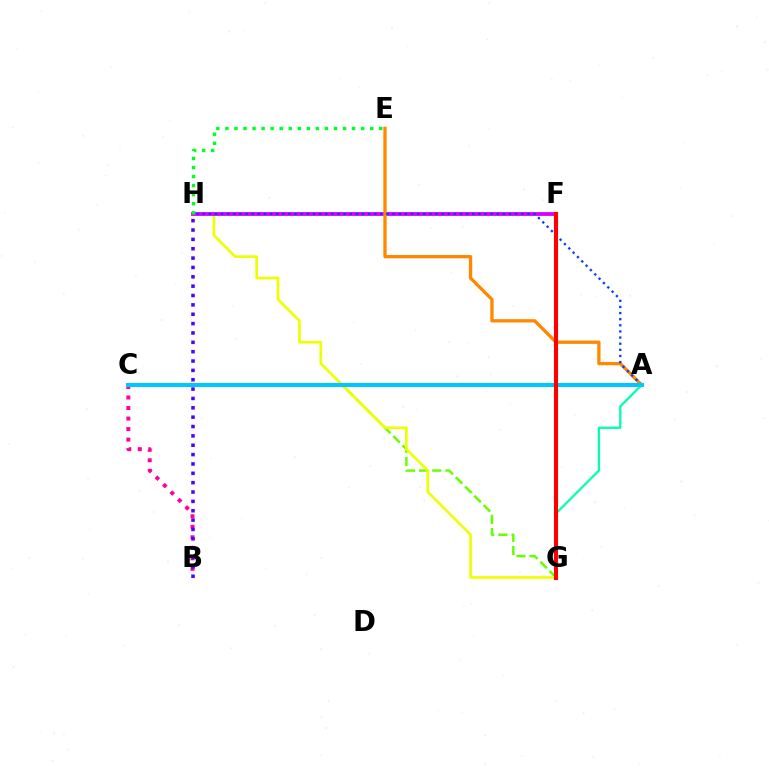{('C', 'G'): [{'color': '#66ff00', 'line_style': 'dashed', 'thickness': 1.79}], ('G', 'H'): [{'color': '#eeff00', 'line_style': 'solid', 'thickness': 1.92}], ('A', 'G'): [{'color': '#00ffaf', 'line_style': 'solid', 'thickness': 1.63}], ('B', 'C'): [{'color': '#ff00a0', 'line_style': 'dotted', 'thickness': 2.86}], ('F', 'H'): [{'color': '#d600ff', 'line_style': 'solid', 'thickness': 2.75}], ('A', 'E'): [{'color': '#ff8800', 'line_style': 'solid', 'thickness': 2.38}], ('A', 'H'): [{'color': '#003fff', 'line_style': 'dotted', 'thickness': 1.66}], ('A', 'C'): [{'color': '#00c7ff', 'line_style': 'solid', 'thickness': 2.92}], ('E', 'H'): [{'color': '#00ff27', 'line_style': 'dotted', 'thickness': 2.46}], ('B', 'H'): [{'color': '#4f00ff', 'line_style': 'dotted', 'thickness': 2.54}], ('F', 'G'): [{'color': '#ff0000', 'line_style': 'solid', 'thickness': 2.95}]}